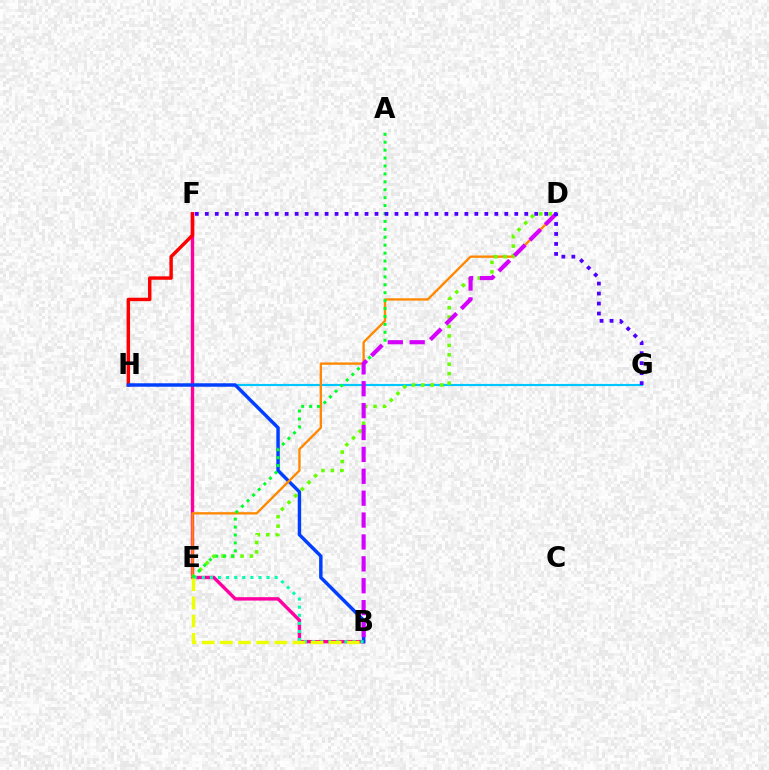{('G', 'H'): [{'color': '#00c7ff', 'line_style': 'solid', 'thickness': 1.55}], ('B', 'F'): [{'color': '#ff00a0', 'line_style': 'solid', 'thickness': 2.44}], ('F', 'H'): [{'color': '#ff0000', 'line_style': 'solid', 'thickness': 2.48}], ('B', 'H'): [{'color': '#003fff', 'line_style': 'solid', 'thickness': 2.48}], ('D', 'E'): [{'color': '#ff8800', 'line_style': 'solid', 'thickness': 1.69}, {'color': '#66ff00', 'line_style': 'dotted', 'thickness': 2.56}], ('B', 'E'): [{'color': '#00ffaf', 'line_style': 'dotted', 'thickness': 2.2}, {'color': '#eeff00', 'line_style': 'dashed', 'thickness': 2.46}], ('A', 'E'): [{'color': '#00ff27', 'line_style': 'dotted', 'thickness': 2.15}], ('B', 'D'): [{'color': '#d600ff', 'line_style': 'dashed', 'thickness': 2.97}], ('F', 'G'): [{'color': '#4f00ff', 'line_style': 'dotted', 'thickness': 2.71}]}